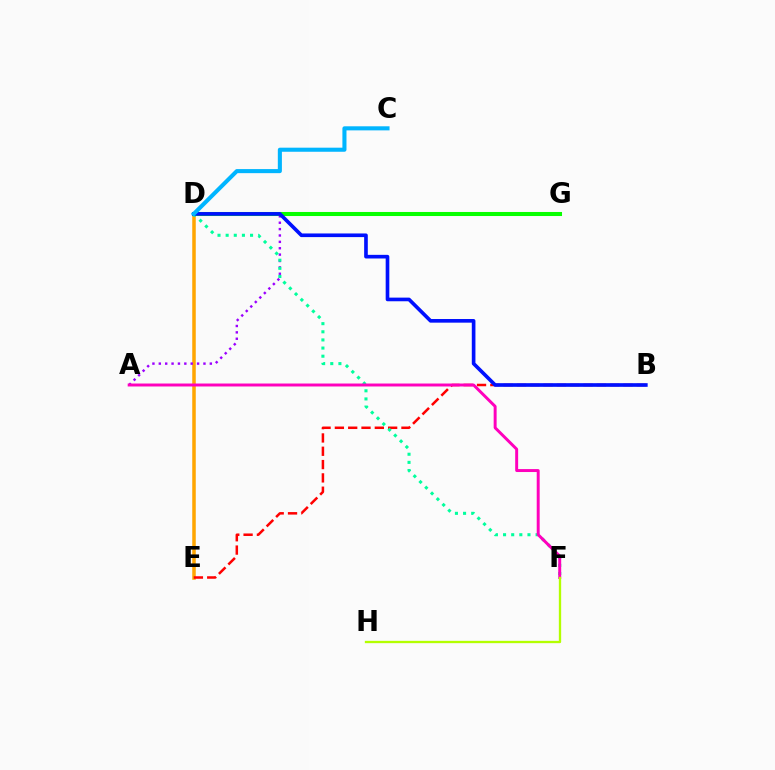{('D', 'E'): [{'color': '#ffa500', 'line_style': 'solid', 'thickness': 2.53}], ('A', 'G'): [{'color': '#9b00ff', 'line_style': 'dotted', 'thickness': 1.73}], ('D', 'G'): [{'color': '#08ff00', 'line_style': 'solid', 'thickness': 2.92}], ('B', 'E'): [{'color': '#ff0000', 'line_style': 'dashed', 'thickness': 1.81}], ('D', 'F'): [{'color': '#00ff9d', 'line_style': 'dotted', 'thickness': 2.21}], ('B', 'D'): [{'color': '#0010ff', 'line_style': 'solid', 'thickness': 2.62}], ('C', 'D'): [{'color': '#00b5ff', 'line_style': 'solid', 'thickness': 2.93}], ('A', 'F'): [{'color': '#ff00bd', 'line_style': 'solid', 'thickness': 2.12}], ('F', 'H'): [{'color': '#b3ff00', 'line_style': 'solid', 'thickness': 1.67}]}